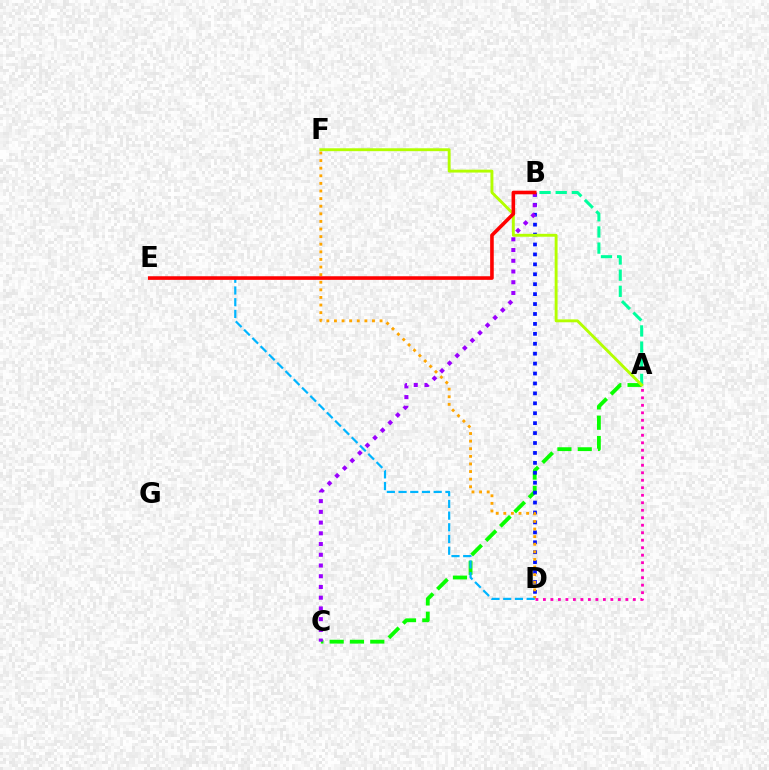{('A', 'C'): [{'color': '#08ff00', 'line_style': 'dashed', 'thickness': 2.76}], ('A', 'B'): [{'color': '#00ff9d', 'line_style': 'dashed', 'thickness': 2.19}], ('B', 'D'): [{'color': '#0010ff', 'line_style': 'dotted', 'thickness': 2.7}], ('D', 'F'): [{'color': '#ffa500', 'line_style': 'dotted', 'thickness': 2.07}], ('A', 'F'): [{'color': '#b3ff00', 'line_style': 'solid', 'thickness': 2.08}], ('D', 'E'): [{'color': '#00b5ff', 'line_style': 'dashed', 'thickness': 1.59}], ('B', 'C'): [{'color': '#9b00ff', 'line_style': 'dotted', 'thickness': 2.92}], ('B', 'E'): [{'color': '#ff0000', 'line_style': 'solid', 'thickness': 2.6}], ('A', 'D'): [{'color': '#ff00bd', 'line_style': 'dotted', 'thickness': 2.04}]}